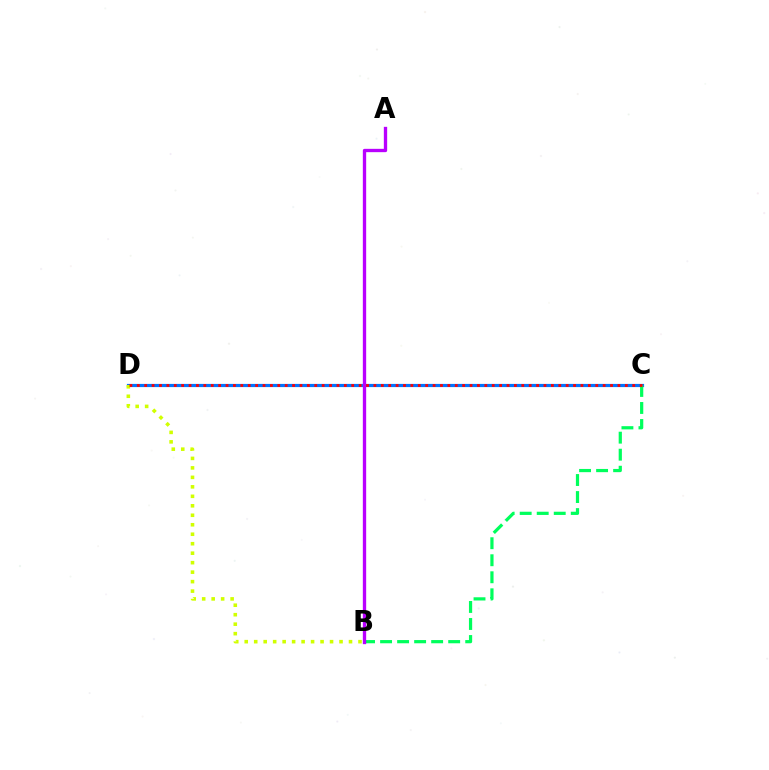{('C', 'D'): [{'color': '#0074ff', 'line_style': 'solid', 'thickness': 2.3}, {'color': '#ff0000', 'line_style': 'dotted', 'thickness': 2.01}], ('B', 'D'): [{'color': '#d1ff00', 'line_style': 'dotted', 'thickness': 2.58}], ('B', 'C'): [{'color': '#00ff5c', 'line_style': 'dashed', 'thickness': 2.31}], ('A', 'B'): [{'color': '#b900ff', 'line_style': 'solid', 'thickness': 2.4}]}